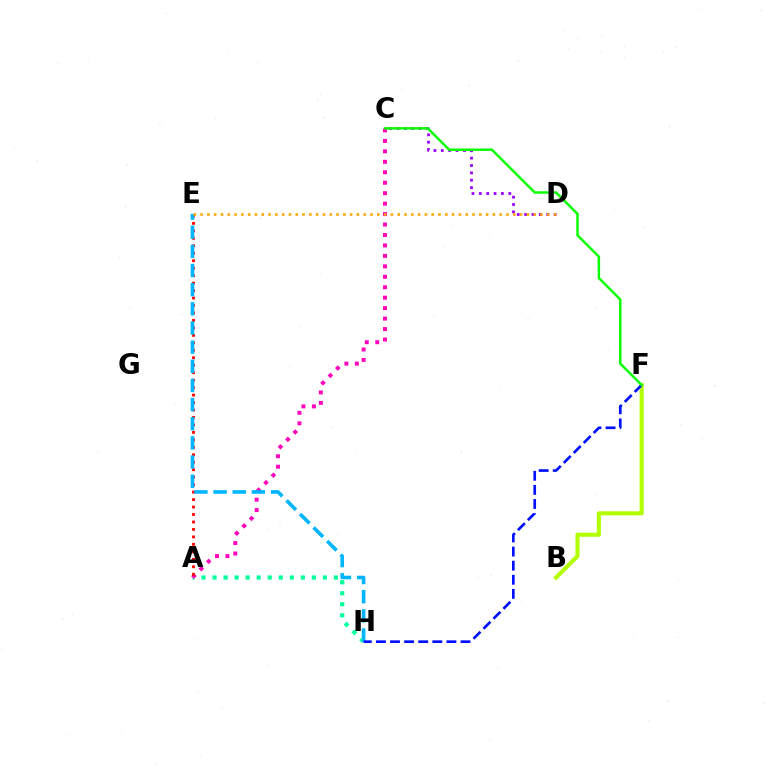{('C', 'D'): [{'color': '#9b00ff', 'line_style': 'dotted', 'thickness': 2.0}], ('B', 'F'): [{'color': '#b3ff00', 'line_style': 'solid', 'thickness': 2.96}], ('A', 'H'): [{'color': '#00ff9d', 'line_style': 'dotted', 'thickness': 3.0}], ('A', 'C'): [{'color': '#ff00bd', 'line_style': 'dotted', 'thickness': 2.84}], ('A', 'E'): [{'color': '#ff0000', 'line_style': 'dotted', 'thickness': 2.03}], ('E', 'H'): [{'color': '#00b5ff', 'line_style': 'dashed', 'thickness': 2.6}], ('F', 'H'): [{'color': '#0010ff', 'line_style': 'dashed', 'thickness': 1.92}], ('C', 'F'): [{'color': '#08ff00', 'line_style': 'solid', 'thickness': 1.77}], ('D', 'E'): [{'color': '#ffa500', 'line_style': 'dotted', 'thickness': 1.85}]}